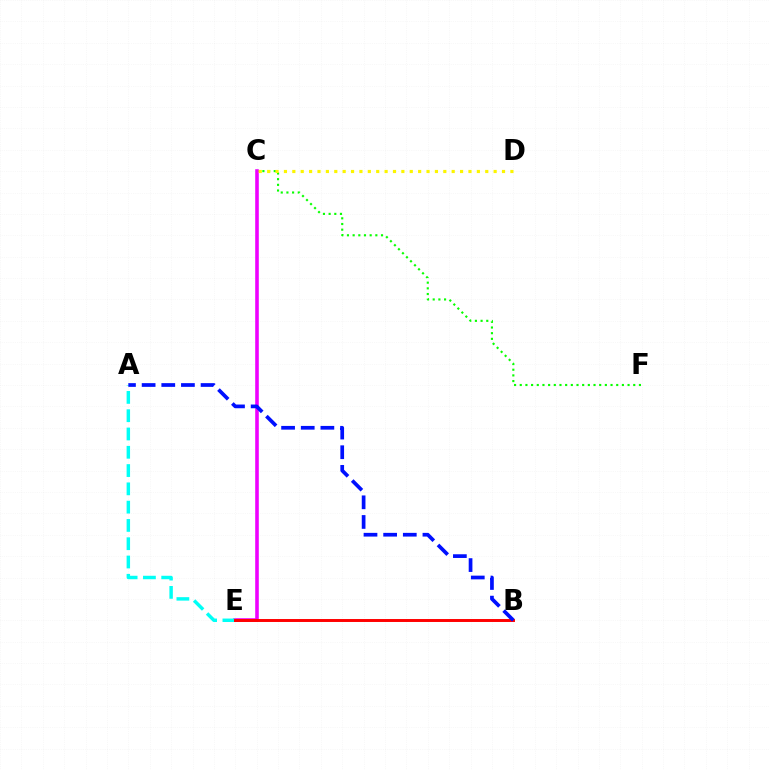{('C', 'F'): [{'color': '#08ff00', 'line_style': 'dotted', 'thickness': 1.54}], ('C', 'E'): [{'color': '#ee00ff', 'line_style': 'solid', 'thickness': 2.58}], ('A', 'E'): [{'color': '#00fff6', 'line_style': 'dashed', 'thickness': 2.48}], ('C', 'D'): [{'color': '#fcf500', 'line_style': 'dotted', 'thickness': 2.28}], ('B', 'E'): [{'color': '#ff0000', 'line_style': 'solid', 'thickness': 2.12}], ('A', 'B'): [{'color': '#0010ff', 'line_style': 'dashed', 'thickness': 2.67}]}